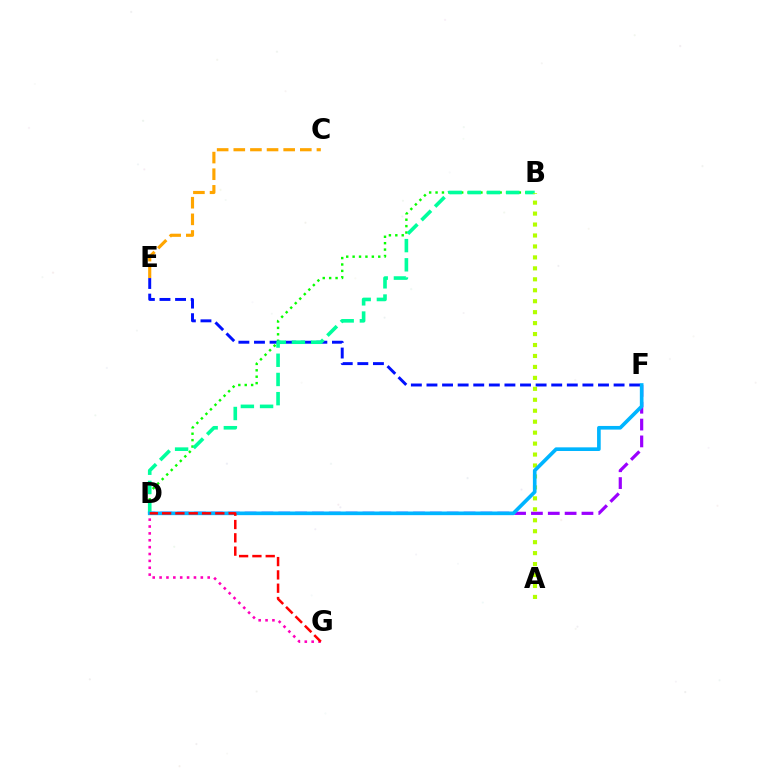{('D', 'G'): [{'color': '#ff00bd', 'line_style': 'dotted', 'thickness': 1.87}, {'color': '#ff0000', 'line_style': 'dashed', 'thickness': 1.81}], ('B', 'D'): [{'color': '#08ff00', 'line_style': 'dotted', 'thickness': 1.74}, {'color': '#00ff9d', 'line_style': 'dashed', 'thickness': 2.61}], ('E', 'F'): [{'color': '#0010ff', 'line_style': 'dashed', 'thickness': 2.12}], ('D', 'F'): [{'color': '#9b00ff', 'line_style': 'dashed', 'thickness': 2.29}, {'color': '#00b5ff', 'line_style': 'solid', 'thickness': 2.63}], ('A', 'B'): [{'color': '#b3ff00', 'line_style': 'dotted', 'thickness': 2.98}], ('C', 'E'): [{'color': '#ffa500', 'line_style': 'dashed', 'thickness': 2.26}]}